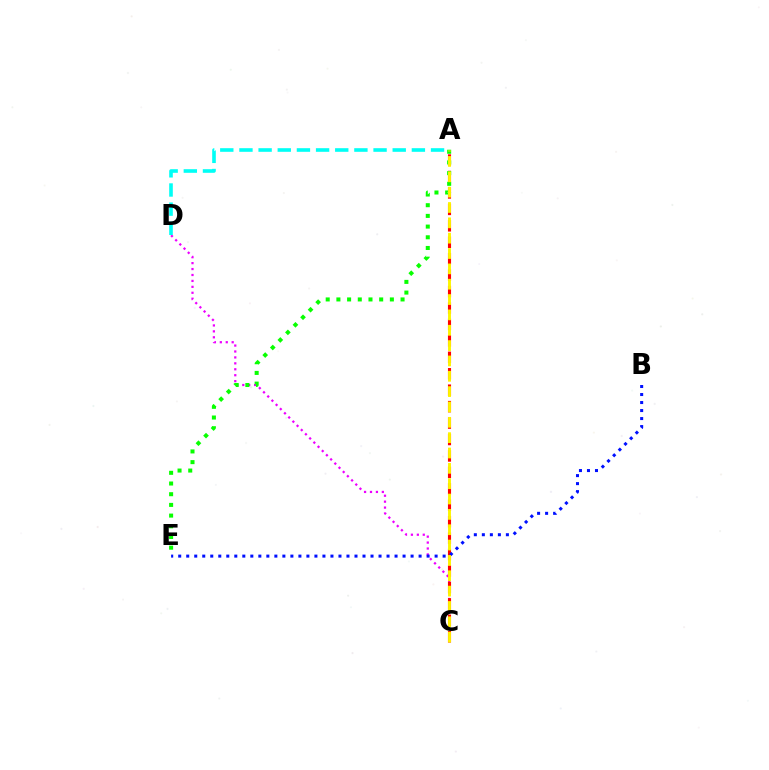{('C', 'D'): [{'color': '#ee00ff', 'line_style': 'dotted', 'thickness': 1.61}], ('A', 'C'): [{'color': '#ff0000', 'line_style': 'dashed', 'thickness': 2.23}, {'color': '#fcf500', 'line_style': 'dashed', 'thickness': 2.08}], ('A', 'D'): [{'color': '#00fff6', 'line_style': 'dashed', 'thickness': 2.6}], ('B', 'E'): [{'color': '#0010ff', 'line_style': 'dotted', 'thickness': 2.18}], ('A', 'E'): [{'color': '#08ff00', 'line_style': 'dotted', 'thickness': 2.91}]}